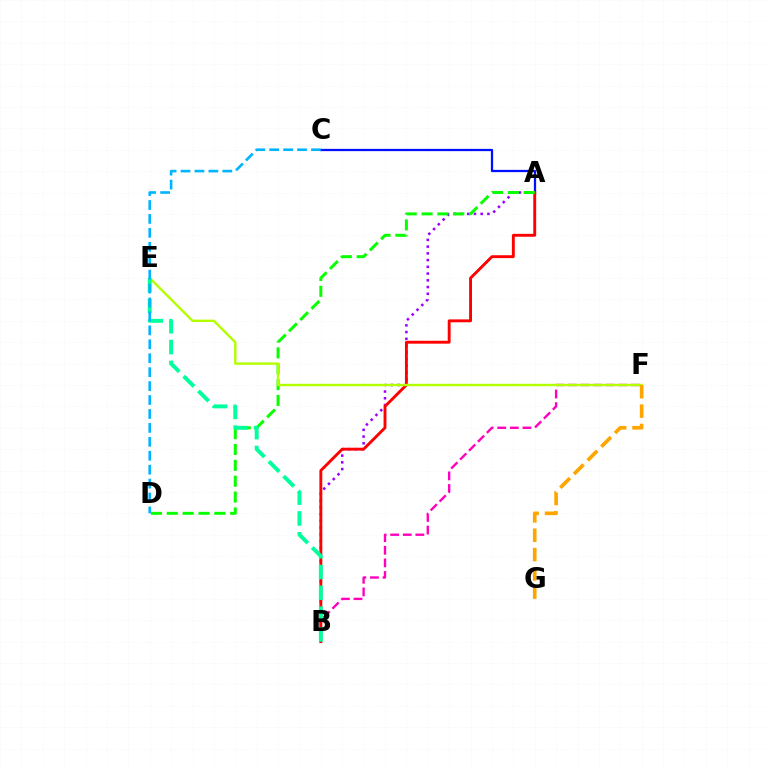{('A', 'B'): [{'color': '#9b00ff', 'line_style': 'dotted', 'thickness': 1.83}, {'color': '#ff0000', 'line_style': 'solid', 'thickness': 2.07}], ('A', 'C'): [{'color': '#0010ff', 'line_style': 'solid', 'thickness': 1.63}], ('B', 'F'): [{'color': '#ff00bd', 'line_style': 'dashed', 'thickness': 1.71}], ('A', 'D'): [{'color': '#08ff00', 'line_style': 'dashed', 'thickness': 2.15}], ('E', 'F'): [{'color': '#b3ff00', 'line_style': 'solid', 'thickness': 1.73}], ('B', 'E'): [{'color': '#00ff9d', 'line_style': 'dashed', 'thickness': 2.83}], ('F', 'G'): [{'color': '#ffa500', 'line_style': 'dashed', 'thickness': 2.63}], ('C', 'D'): [{'color': '#00b5ff', 'line_style': 'dashed', 'thickness': 1.89}]}